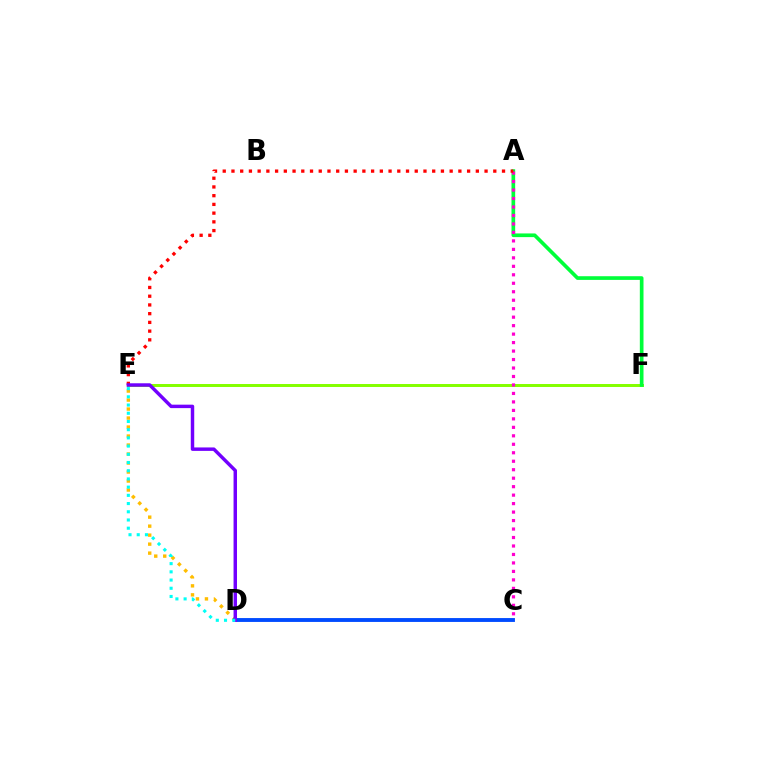{('D', 'E'): [{'color': '#ffbd00', 'line_style': 'dotted', 'thickness': 2.44}, {'color': '#7200ff', 'line_style': 'solid', 'thickness': 2.48}, {'color': '#00fff6', 'line_style': 'dotted', 'thickness': 2.23}], ('E', 'F'): [{'color': '#84ff00', 'line_style': 'solid', 'thickness': 2.14}], ('C', 'D'): [{'color': '#004bff', 'line_style': 'solid', 'thickness': 2.78}], ('A', 'F'): [{'color': '#00ff39', 'line_style': 'solid', 'thickness': 2.65}], ('A', 'C'): [{'color': '#ff00cf', 'line_style': 'dotted', 'thickness': 2.3}], ('A', 'E'): [{'color': '#ff0000', 'line_style': 'dotted', 'thickness': 2.37}]}